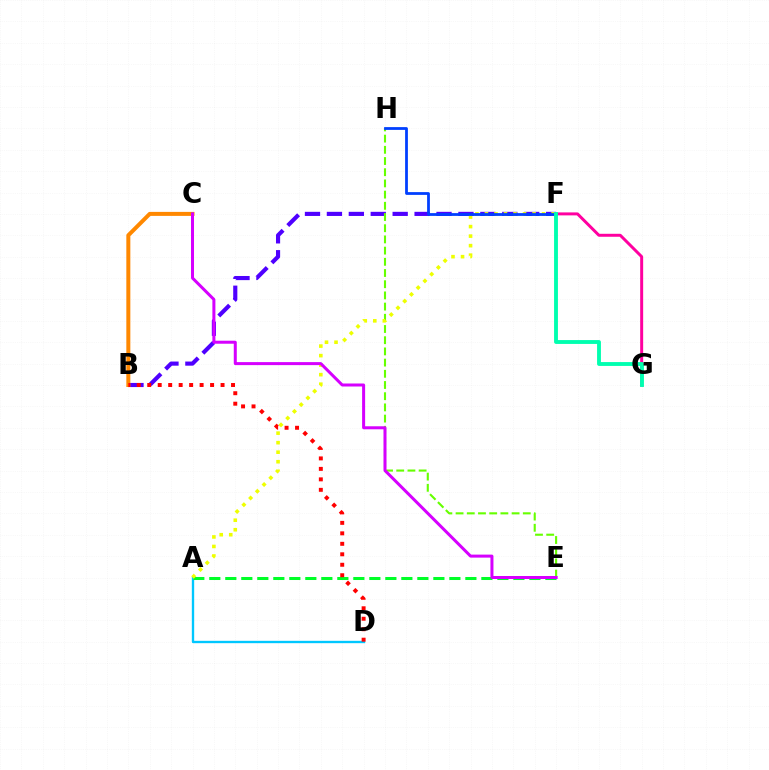{('B', 'F'): [{'color': '#4f00ff', 'line_style': 'dashed', 'thickness': 2.98}], ('F', 'G'): [{'color': '#ff00a0', 'line_style': 'solid', 'thickness': 2.14}, {'color': '#00ffaf', 'line_style': 'solid', 'thickness': 2.78}], ('E', 'H'): [{'color': '#66ff00', 'line_style': 'dashed', 'thickness': 1.52}], ('A', 'D'): [{'color': '#00c7ff', 'line_style': 'solid', 'thickness': 1.69}], ('A', 'E'): [{'color': '#00ff27', 'line_style': 'dashed', 'thickness': 2.17}], ('A', 'F'): [{'color': '#eeff00', 'line_style': 'dotted', 'thickness': 2.59}], ('B', 'C'): [{'color': '#ff8800', 'line_style': 'solid', 'thickness': 2.88}], ('F', 'H'): [{'color': '#003fff', 'line_style': 'solid', 'thickness': 2.0}], ('C', 'E'): [{'color': '#d600ff', 'line_style': 'solid', 'thickness': 2.17}], ('B', 'D'): [{'color': '#ff0000', 'line_style': 'dotted', 'thickness': 2.85}]}